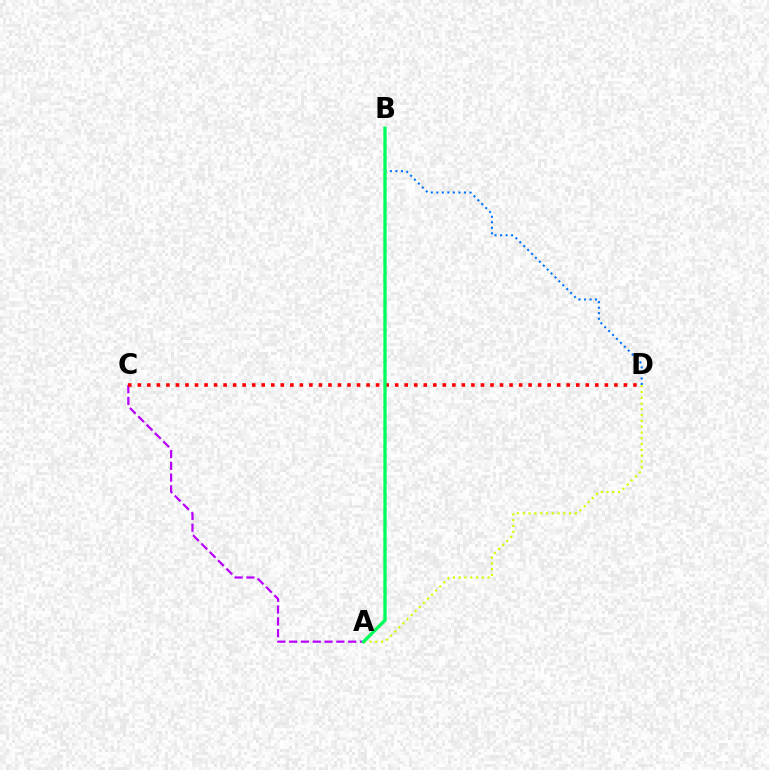{('A', 'D'): [{'color': '#d1ff00', 'line_style': 'dotted', 'thickness': 1.57}], ('A', 'C'): [{'color': '#b900ff', 'line_style': 'dashed', 'thickness': 1.6}], ('B', 'D'): [{'color': '#0074ff', 'line_style': 'dotted', 'thickness': 1.5}], ('C', 'D'): [{'color': '#ff0000', 'line_style': 'dotted', 'thickness': 2.59}], ('A', 'B'): [{'color': '#00ff5c', 'line_style': 'solid', 'thickness': 2.41}]}